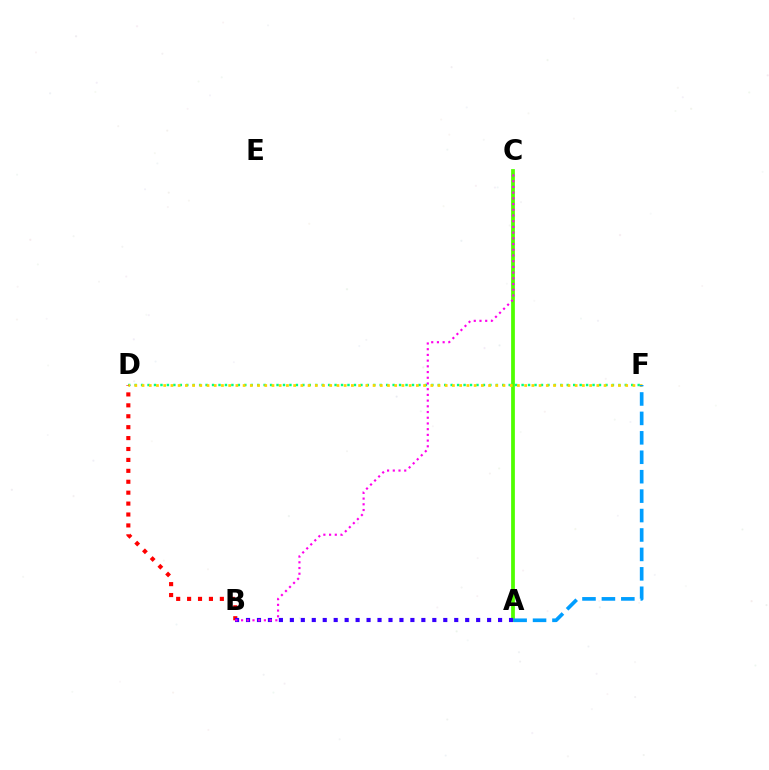{('D', 'F'): [{'color': '#00ff86', 'line_style': 'dotted', 'thickness': 1.75}, {'color': '#ffd500', 'line_style': 'dotted', 'thickness': 1.96}], ('B', 'D'): [{'color': '#ff0000', 'line_style': 'dotted', 'thickness': 2.97}], ('A', 'C'): [{'color': '#4fff00', 'line_style': 'solid', 'thickness': 2.7}], ('A', 'B'): [{'color': '#3700ff', 'line_style': 'dotted', 'thickness': 2.98}], ('B', 'C'): [{'color': '#ff00ed', 'line_style': 'dotted', 'thickness': 1.55}], ('A', 'F'): [{'color': '#009eff', 'line_style': 'dashed', 'thickness': 2.64}]}